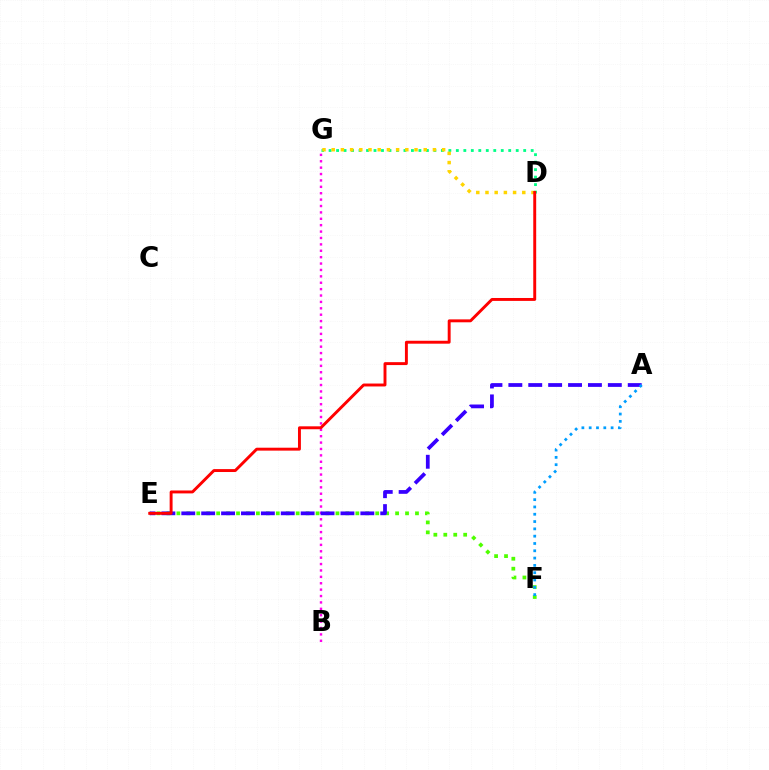{('B', 'G'): [{'color': '#ff00ed', 'line_style': 'dotted', 'thickness': 1.74}], ('E', 'F'): [{'color': '#4fff00', 'line_style': 'dotted', 'thickness': 2.7}], ('D', 'G'): [{'color': '#00ff86', 'line_style': 'dotted', 'thickness': 2.03}, {'color': '#ffd500', 'line_style': 'dotted', 'thickness': 2.5}], ('A', 'E'): [{'color': '#3700ff', 'line_style': 'dashed', 'thickness': 2.7}], ('A', 'F'): [{'color': '#009eff', 'line_style': 'dotted', 'thickness': 1.98}], ('D', 'E'): [{'color': '#ff0000', 'line_style': 'solid', 'thickness': 2.1}]}